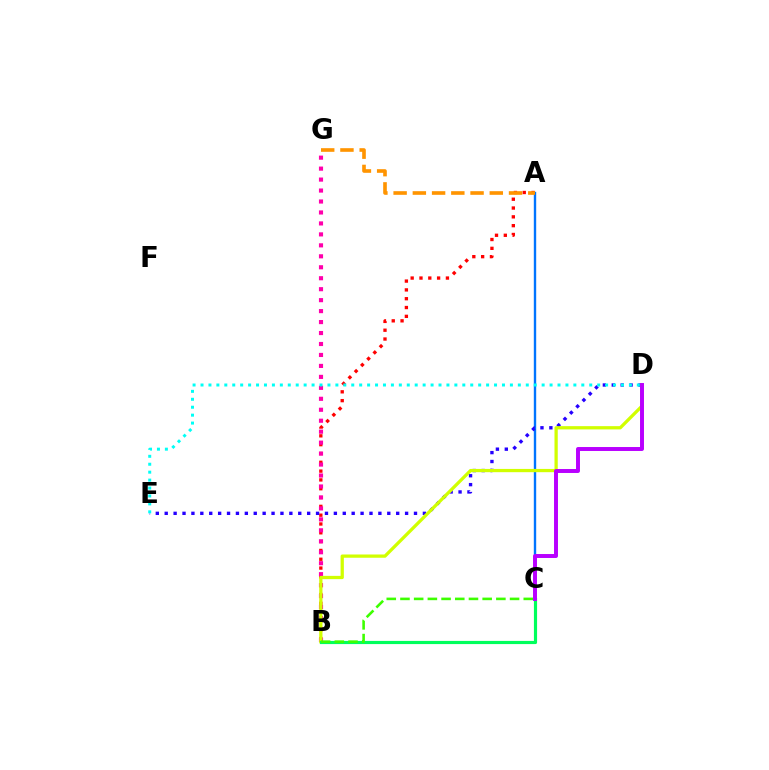{('A', 'C'): [{'color': '#0074ff', 'line_style': 'solid', 'thickness': 1.71}], ('A', 'B'): [{'color': '#ff0000', 'line_style': 'dotted', 'thickness': 2.39}], ('A', 'G'): [{'color': '#ff9400', 'line_style': 'dashed', 'thickness': 2.61}], ('D', 'E'): [{'color': '#2500ff', 'line_style': 'dotted', 'thickness': 2.42}, {'color': '#00fff6', 'line_style': 'dotted', 'thickness': 2.16}], ('B', 'G'): [{'color': '#ff00ac', 'line_style': 'dotted', 'thickness': 2.98}], ('B', 'D'): [{'color': '#d1ff00', 'line_style': 'solid', 'thickness': 2.35}], ('B', 'C'): [{'color': '#00ff5c', 'line_style': 'solid', 'thickness': 2.28}, {'color': '#3dff00', 'line_style': 'dashed', 'thickness': 1.86}], ('C', 'D'): [{'color': '#b900ff', 'line_style': 'solid', 'thickness': 2.84}]}